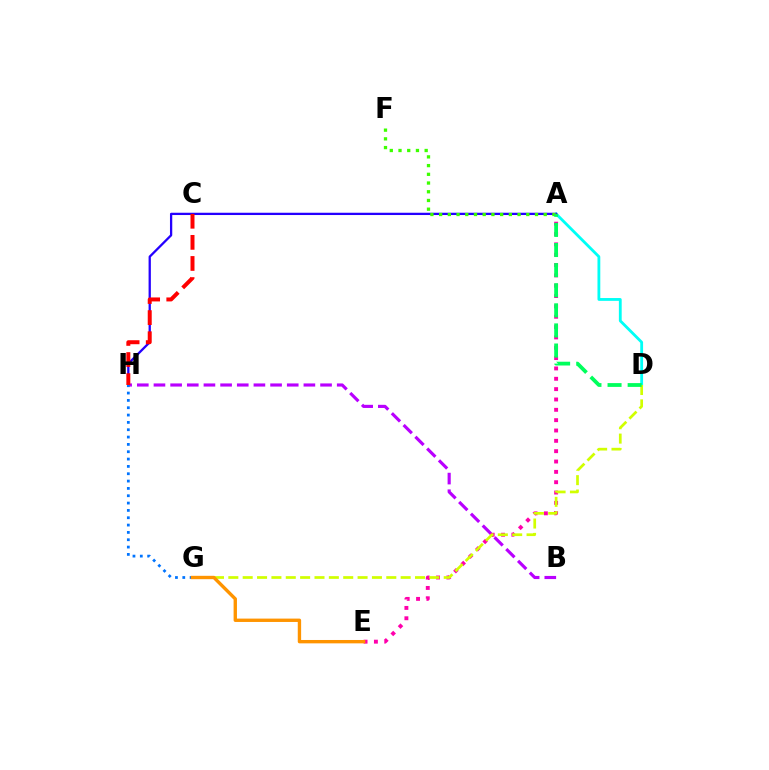{('A', 'D'): [{'color': '#00fff6', 'line_style': 'solid', 'thickness': 2.03}, {'color': '#00ff5c', 'line_style': 'dashed', 'thickness': 2.73}], ('A', 'H'): [{'color': '#2500ff', 'line_style': 'solid', 'thickness': 1.65}], ('B', 'H'): [{'color': '#b900ff', 'line_style': 'dashed', 'thickness': 2.26}], ('A', 'F'): [{'color': '#3dff00', 'line_style': 'dotted', 'thickness': 2.37}], ('A', 'E'): [{'color': '#ff00ac', 'line_style': 'dotted', 'thickness': 2.81}], ('G', 'H'): [{'color': '#0074ff', 'line_style': 'dotted', 'thickness': 1.99}], ('D', 'G'): [{'color': '#d1ff00', 'line_style': 'dashed', 'thickness': 1.95}], ('E', 'G'): [{'color': '#ff9400', 'line_style': 'solid', 'thickness': 2.42}], ('C', 'H'): [{'color': '#ff0000', 'line_style': 'dashed', 'thickness': 2.87}]}